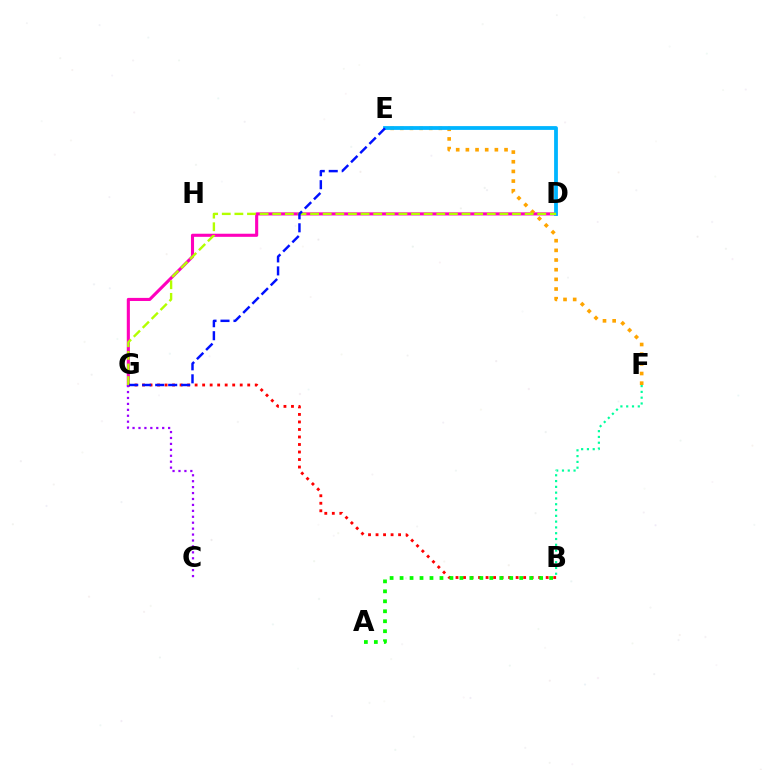{('D', 'G'): [{'color': '#ff00bd', 'line_style': 'solid', 'thickness': 2.23}, {'color': '#b3ff00', 'line_style': 'dashed', 'thickness': 1.71}], ('E', 'F'): [{'color': '#ffa500', 'line_style': 'dotted', 'thickness': 2.63}], ('B', 'G'): [{'color': '#ff0000', 'line_style': 'dotted', 'thickness': 2.04}], ('B', 'F'): [{'color': '#00ff9d', 'line_style': 'dotted', 'thickness': 1.57}], ('D', 'E'): [{'color': '#00b5ff', 'line_style': 'solid', 'thickness': 2.73}], ('C', 'G'): [{'color': '#9b00ff', 'line_style': 'dotted', 'thickness': 1.61}], ('E', 'G'): [{'color': '#0010ff', 'line_style': 'dashed', 'thickness': 1.76}], ('A', 'B'): [{'color': '#08ff00', 'line_style': 'dotted', 'thickness': 2.71}]}